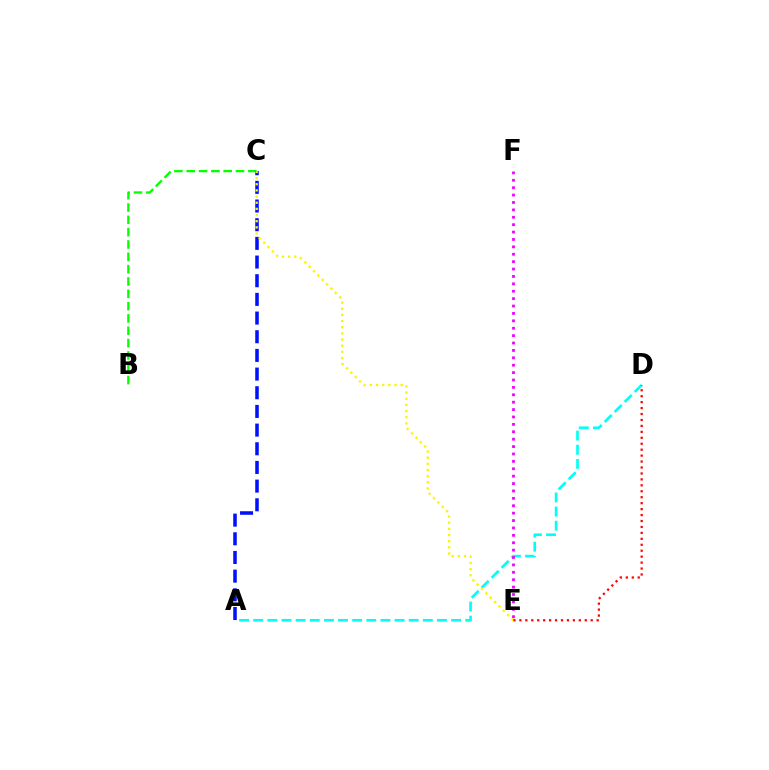{('A', 'D'): [{'color': '#00fff6', 'line_style': 'dashed', 'thickness': 1.92}], ('B', 'C'): [{'color': '#08ff00', 'line_style': 'dashed', 'thickness': 1.67}], ('A', 'C'): [{'color': '#0010ff', 'line_style': 'dashed', 'thickness': 2.54}], ('E', 'F'): [{'color': '#ee00ff', 'line_style': 'dotted', 'thickness': 2.01}], ('C', 'E'): [{'color': '#fcf500', 'line_style': 'dotted', 'thickness': 1.67}], ('D', 'E'): [{'color': '#ff0000', 'line_style': 'dotted', 'thickness': 1.61}]}